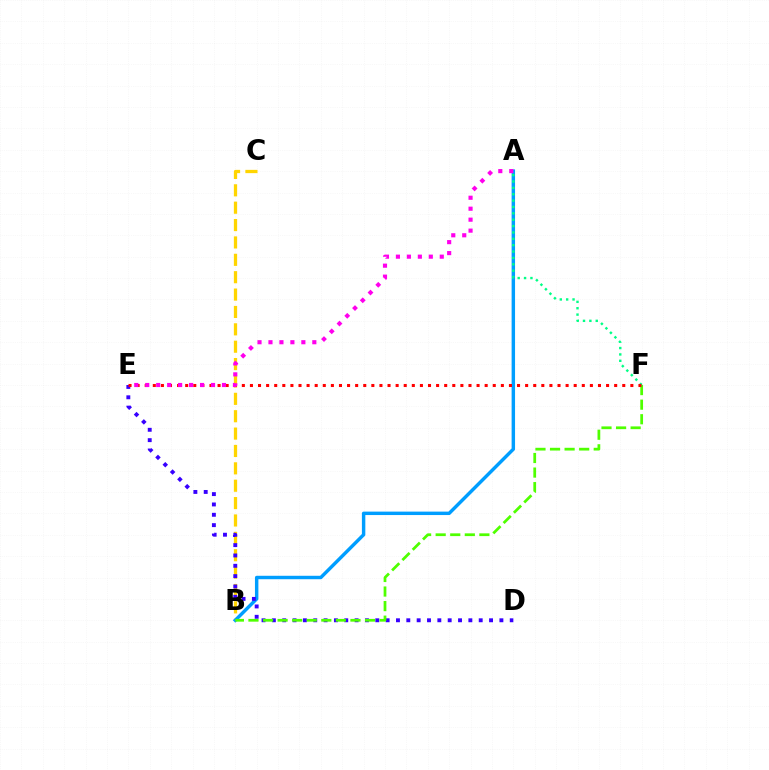{('B', 'C'): [{'color': '#ffd500', 'line_style': 'dashed', 'thickness': 2.36}], ('A', 'B'): [{'color': '#009eff', 'line_style': 'solid', 'thickness': 2.47}], ('D', 'E'): [{'color': '#3700ff', 'line_style': 'dotted', 'thickness': 2.81}], ('B', 'F'): [{'color': '#4fff00', 'line_style': 'dashed', 'thickness': 1.98}], ('A', 'F'): [{'color': '#00ff86', 'line_style': 'dotted', 'thickness': 1.73}], ('E', 'F'): [{'color': '#ff0000', 'line_style': 'dotted', 'thickness': 2.2}], ('A', 'E'): [{'color': '#ff00ed', 'line_style': 'dotted', 'thickness': 2.98}]}